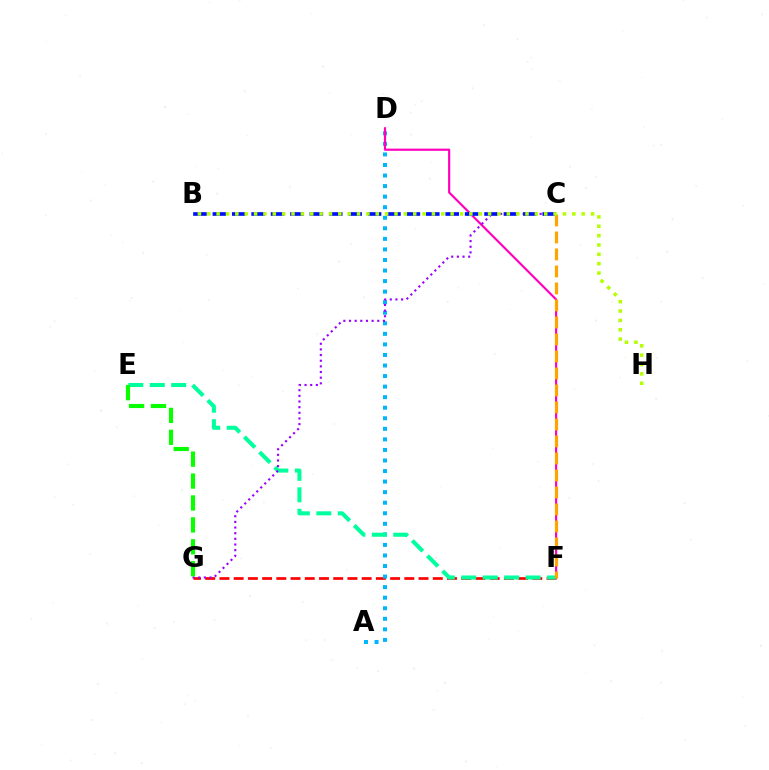{('F', 'G'): [{'color': '#ff0000', 'line_style': 'dashed', 'thickness': 1.93}], ('A', 'D'): [{'color': '#00b5ff', 'line_style': 'dotted', 'thickness': 2.87}], ('E', 'F'): [{'color': '#00ff9d', 'line_style': 'dashed', 'thickness': 2.91}], ('D', 'F'): [{'color': '#ff00bd', 'line_style': 'solid', 'thickness': 1.57}], ('C', 'G'): [{'color': '#9b00ff', 'line_style': 'dotted', 'thickness': 1.54}], ('B', 'C'): [{'color': '#0010ff', 'line_style': 'dashed', 'thickness': 2.64}], ('C', 'F'): [{'color': '#ffa500', 'line_style': 'dashed', 'thickness': 2.31}], ('B', 'H'): [{'color': '#b3ff00', 'line_style': 'dotted', 'thickness': 2.54}], ('E', 'G'): [{'color': '#08ff00', 'line_style': 'dashed', 'thickness': 2.98}]}